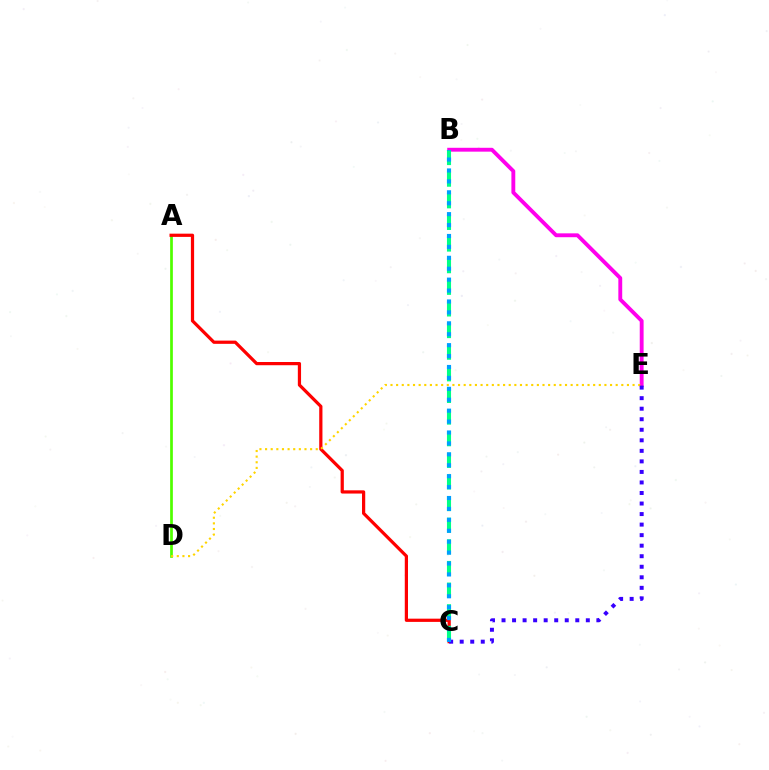{('B', 'E'): [{'color': '#ff00ed', 'line_style': 'solid', 'thickness': 2.78}], ('A', 'D'): [{'color': '#4fff00', 'line_style': 'solid', 'thickness': 1.96}], ('A', 'C'): [{'color': '#ff0000', 'line_style': 'solid', 'thickness': 2.32}], ('B', 'C'): [{'color': '#00ff86', 'line_style': 'dashed', 'thickness': 2.94}, {'color': '#009eff', 'line_style': 'dotted', 'thickness': 2.97}], ('D', 'E'): [{'color': '#ffd500', 'line_style': 'dotted', 'thickness': 1.53}], ('C', 'E'): [{'color': '#3700ff', 'line_style': 'dotted', 'thickness': 2.86}]}